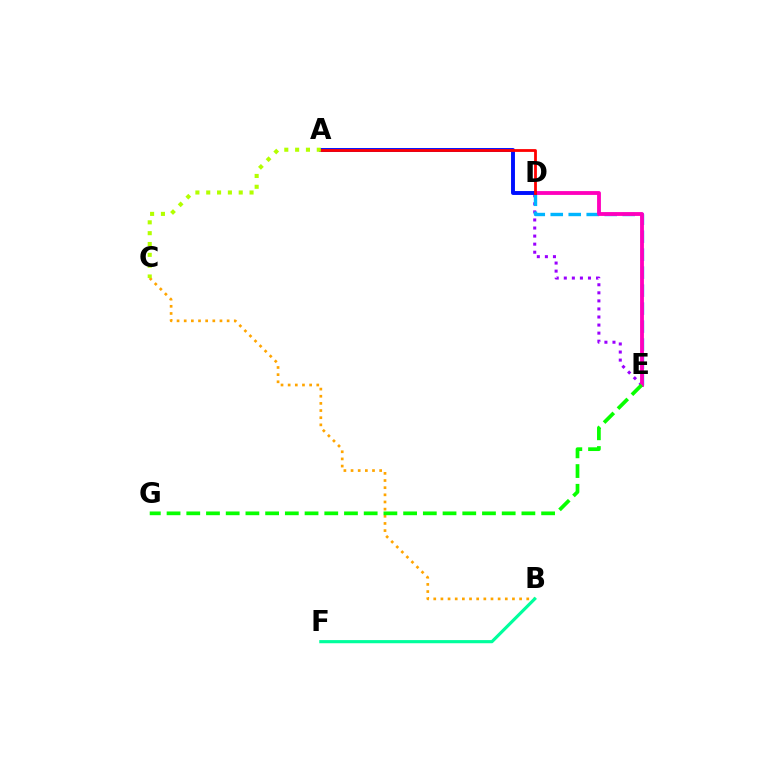{('B', 'C'): [{'color': '#ffa500', 'line_style': 'dotted', 'thickness': 1.94}], ('D', 'E'): [{'color': '#9b00ff', 'line_style': 'dotted', 'thickness': 2.19}, {'color': '#00b5ff', 'line_style': 'dashed', 'thickness': 2.44}, {'color': '#ff00bd', 'line_style': 'solid', 'thickness': 2.76}], ('B', 'F'): [{'color': '#00ff9d', 'line_style': 'solid', 'thickness': 2.27}], ('A', 'D'): [{'color': '#0010ff', 'line_style': 'solid', 'thickness': 2.82}, {'color': '#ff0000', 'line_style': 'solid', 'thickness': 2.01}], ('E', 'G'): [{'color': '#08ff00', 'line_style': 'dashed', 'thickness': 2.68}], ('A', 'C'): [{'color': '#b3ff00', 'line_style': 'dotted', 'thickness': 2.94}]}